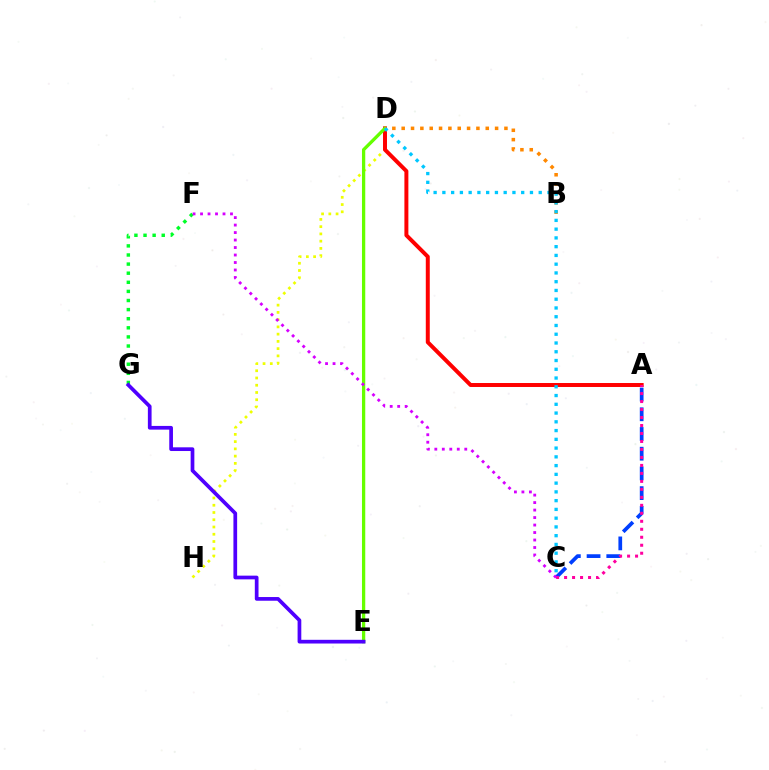{('D', 'H'): [{'color': '#eeff00', 'line_style': 'dotted', 'thickness': 1.97}], ('A', 'D'): [{'color': '#ff0000', 'line_style': 'solid', 'thickness': 2.86}], ('D', 'E'): [{'color': '#00ffaf', 'line_style': 'solid', 'thickness': 1.69}, {'color': '#66ff00', 'line_style': 'solid', 'thickness': 2.36}], ('A', 'C'): [{'color': '#003fff', 'line_style': 'dashed', 'thickness': 2.68}, {'color': '#ff00a0', 'line_style': 'dotted', 'thickness': 2.17}], ('F', 'G'): [{'color': '#00ff27', 'line_style': 'dotted', 'thickness': 2.47}], ('B', 'D'): [{'color': '#ff8800', 'line_style': 'dotted', 'thickness': 2.54}], ('E', 'G'): [{'color': '#4f00ff', 'line_style': 'solid', 'thickness': 2.67}], ('C', 'D'): [{'color': '#00c7ff', 'line_style': 'dotted', 'thickness': 2.38}], ('C', 'F'): [{'color': '#d600ff', 'line_style': 'dotted', 'thickness': 2.03}]}